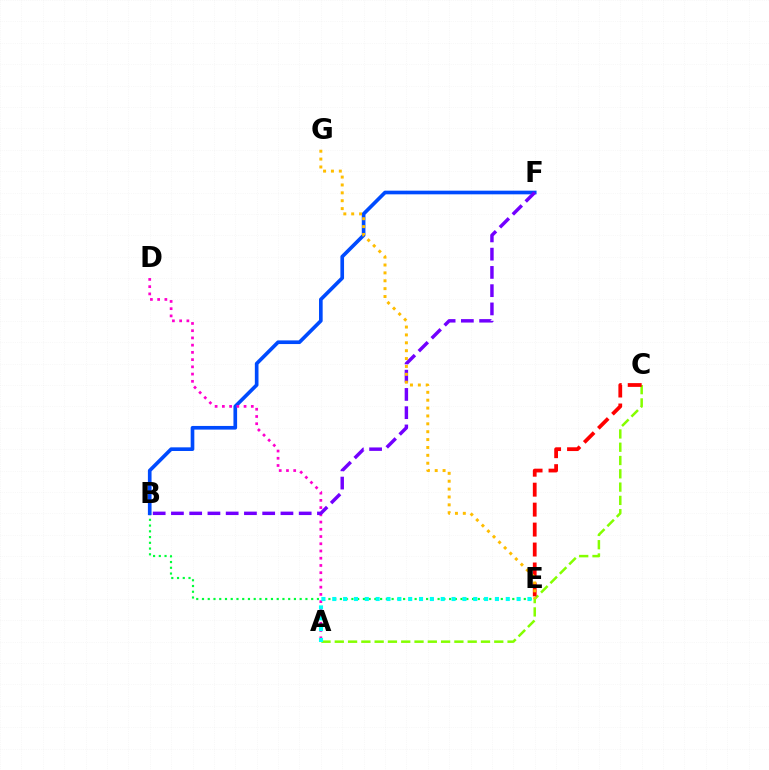{('B', 'E'): [{'color': '#00ff39', 'line_style': 'dotted', 'thickness': 1.56}], ('B', 'F'): [{'color': '#004bff', 'line_style': 'solid', 'thickness': 2.63}, {'color': '#7200ff', 'line_style': 'dashed', 'thickness': 2.48}], ('A', 'D'): [{'color': '#ff00cf', 'line_style': 'dotted', 'thickness': 1.97}], ('A', 'C'): [{'color': '#84ff00', 'line_style': 'dashed', 'thickness': 1.81}], ('A', 'E'): [{'color': '#00fff6', 'line_style': 'dotted', 'thickness': 2.95}], ('C', 'E'): [{'color': '#ff0000', 'line_style': 'dashed', 'thickness': 2.71}], ('E', 'G'): [{'color': '#ffbd00', 'line_style': 'dotted', 'thickness': 2.14}]}